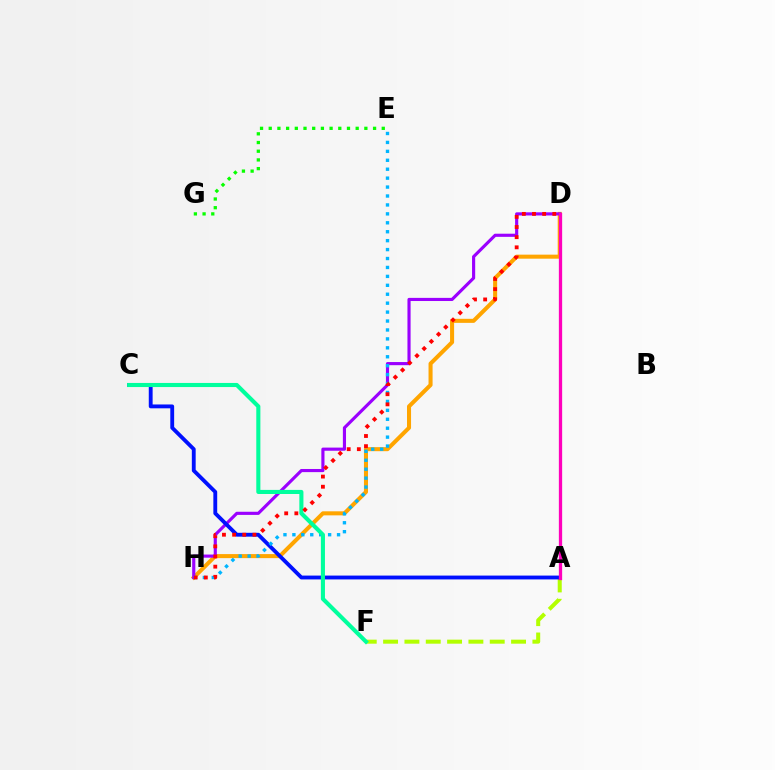{('D', 'H'): [{'color': '#ffa500', 'line_style': 'solid', 'thickness': 2.91}, {'color': '#9b00ff', 'line_style': 'solid', 'thickness': 2.26}, {'color': '#ff0000', 'line_style': 'dotted', 'thickness': 2.76}], ('E', 'G'): [{'color': '#08ff00', 'line_style': 'dotted', 'thickness': 2.36}], ('A', 'F'): [{'color': '#b3ff00', 'line_style': 'dashed', 'thickness': 2.9}], ('A', 'C'): [{'color': '#0010ff', 'line_style': 'solid', 'thickness': 2.77}], ('E', 'H'): [{'color': '#00b5ff', 'line_style': 'dotted', 'thickness': 2.43}], ('C', 'F'): [{'color': '#00ff9d', 'line_style': 'solid', 'thickness': 2.95}], ('A', 'D'): [{'color': '#ff00bd', 'line_style': 'solid', 'thickness': 2.36}]}